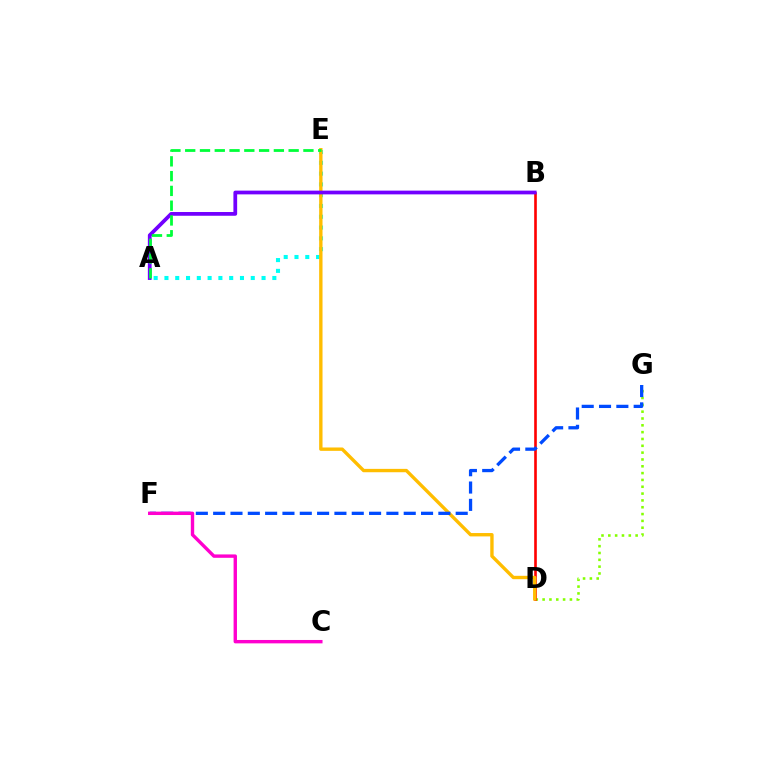{('A', 'E'): [{'color': '#00fff6', 'line_style': 'dotted', 'thickness': 2.93}, {'color': '#00ff39', 'line_style': 'dashed', 'thickness': 2.01}], ('D', 'G'): [{'color': '#84ff00', 'line_style': 'dotted', 'thickness': 1.85}], ('B', 'D'): [{'color': '#ff0000', 'line_style': 'solid', 'thickness': 1.9}], ('D', 'E'): [{'color': '#ffbd00', 'line_style': 'solid', 'thickness': 2.42}], ('A', 'B'): [{'color': '#7200ff', 'line_style': 'solid', 'thickness': 2.7}], ('F', 'G'): [{'color': '#004bff', 'line_style': 'dashed', 'thickness': 2.35}], ('C', 'F'): [{'color': '#ff00cf', 'line_style': 'solid', 'thickness': 2.44}]}